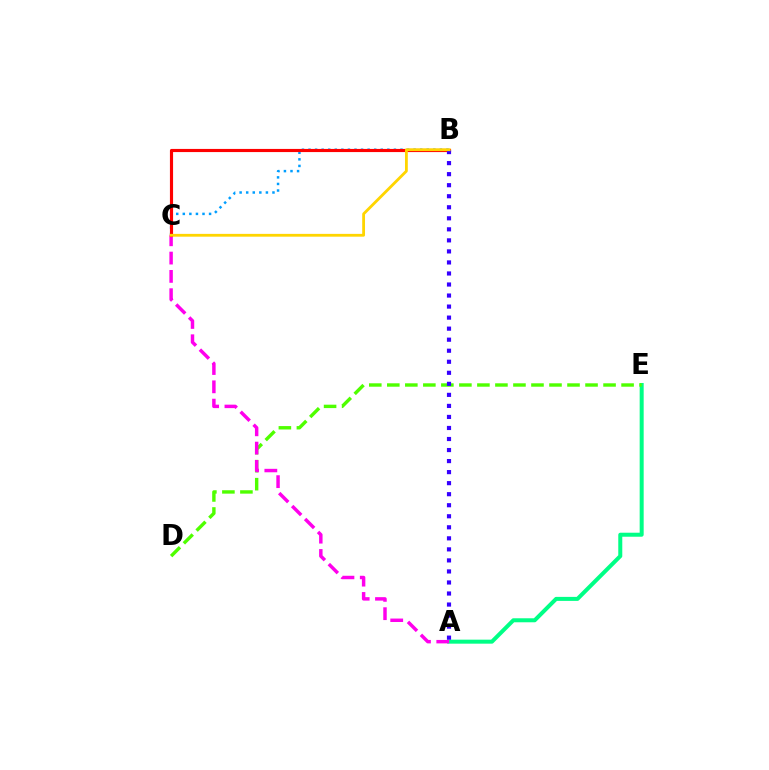{('B', 'C'): [{'color': '#009eff', 'line_style': 'dotted', 'thickness': 1.78}, {'color': '#ff0000', 'line_style': 'solid', 'thickness': 2.27}, {'color': '#ffd500', 'line_style': 'solid', 'thickness': 2.02}], ('A', 'E'): [{'color': '#00ff86', 'line_style': 'solid', 'thickness': 2.89}], ('D', 'E'): [{'color': '#4fff00', 'line_style': 'dashed', 'thickness': 2.45}], ('A', 'C'): [{'color': '#ff00ed', 'line_style': 'dashed', 'thickness': 2.49}], ('A', 'B'): [{'color': '#3700ff', 'line_style': 'dotted', 'thickness': 3.0}]}